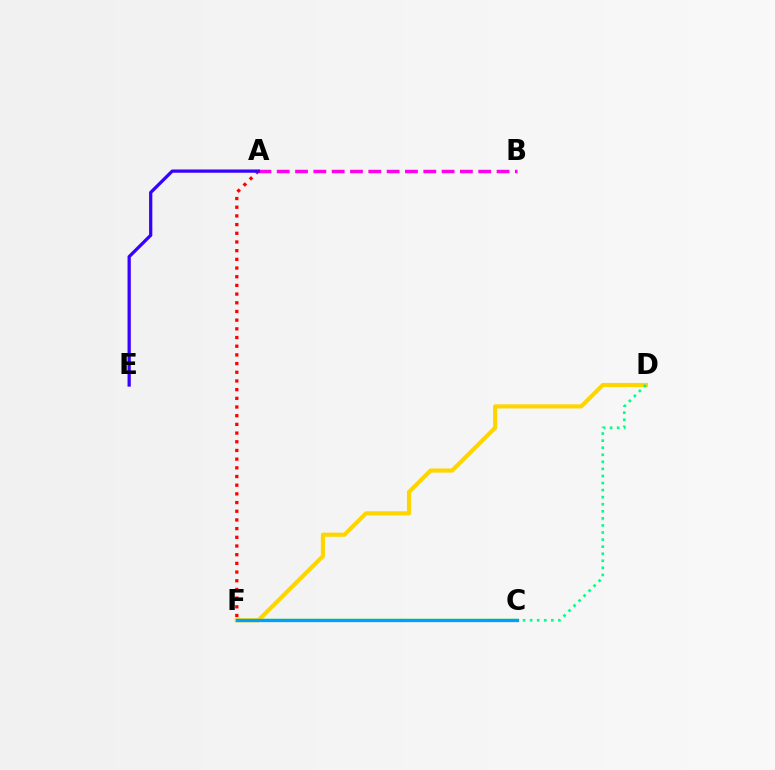{('C', 'F'): [{'color': '#4fff00', 'line_style': 'solid', 'thickness': 1.73}, {'color': '#009eff', 'line_style': 'solid', 'thickness': 2.36}], ('D', 'F'): [{'color': '#ffd500', 'line_style': 'solid', 'thickness': 2.98}], ('A', 'F'): [{'color': '#ff0000', 'line_style': 'dotted', 'thickness': 2.36}], ('C', 'D'): [{'color': '#00ff86', 'line_style': 'dotted', 'thickness': 1.92}], ('A', 'B'): [{'color': '#ff00ed', 'line_style': 'dashed', 'thickness': 2.49}], ('A', 'E'): [{'color': '#3700ff', 'line_style': 'solid', 'thickness': 2.35}]}